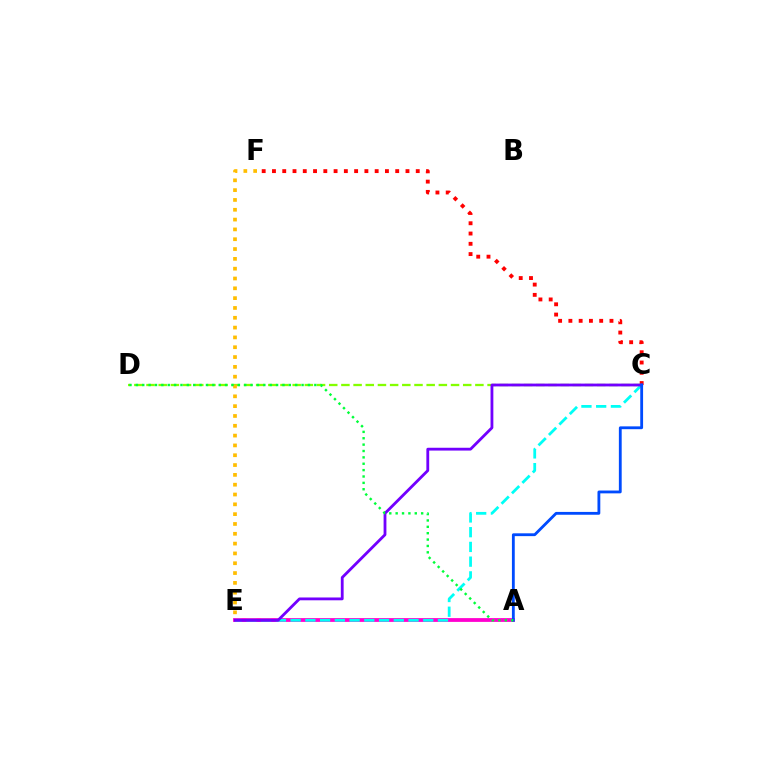{('C', 'F'): [{'color': '#ff0000', 'line_style': 'dotted', 'thickness': 2.79}], ('C', 'D'): [{'color': '#84ff00', 'line_style': 'dashed', 'thickness': 1.65}], ('A', 'E'): [{'color': '#ff00cf', 'line_style': 'solid', 'thickness': 2.73}], ('C', 'E'): [{'color': '#00fff6', 'line_style': 'dashed', 'thickness': 2.0}, {'color': '#7200ff', 'line_style': 'solid', 'thickness': 2.03}], ('A', 'C'): [{'color': '#004bff', 'line_style': 'solid', 'thickness': 2.03}], ('E', 'F'): [{'color': '#ffbd00', 'line_style': 'dotted', 'thickness': 2.67}], ('A', 'D'): [{'color': '#00ff39', 'line_style': 'dotted', 'thickness': 1.73}]}